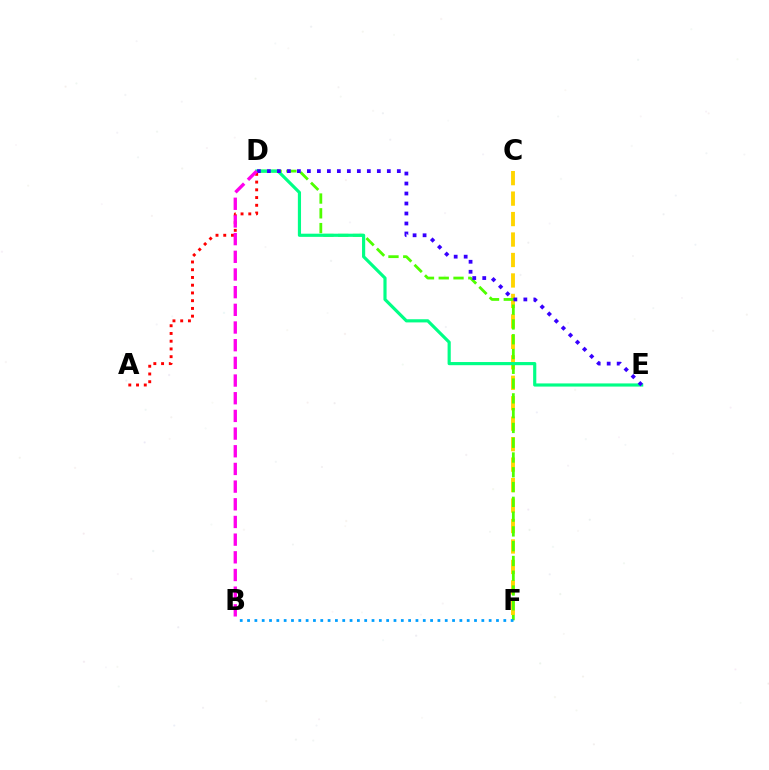{('C', 'F'): [{'color': '#ffd500', 'line_style': 'dashed', 'thickness': 2.78}], ('D', 'F'): [{'color': '#4fff00', 'line_style': 'dashed', 'thickness': 2.01}], ('D', 'E'): [{'color': '#00ff86', 'line_style': 'solid', 'thickness': 2.28}, {'color': '#3700ff', 'line_style': 'dotted', 'thickness': 2.71}], ('B', 'F'): [{'color': '#009eff', 'line_style': 'dotted', 'thickness': 1.99}], ('A', 'D'): [{'color': '#ff0000', 'line_style': 'dotted', 'thickness': 2.1}], ('B', 'D'): [{'color': '#ff00ed', 'line_style': 'dashed', 'thickness': 2.4}]}